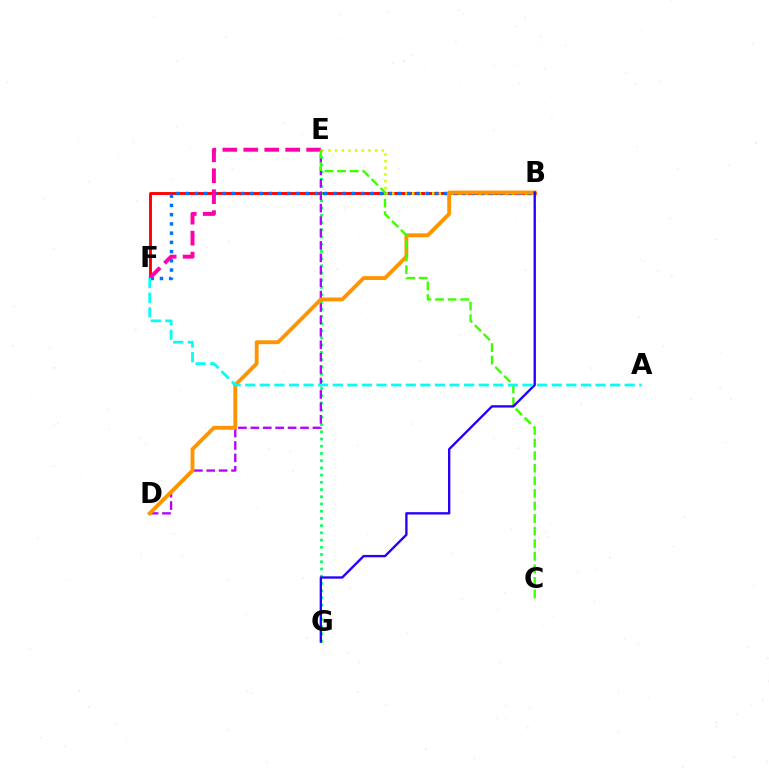{('B', 'F'): [{'color': '#ff0000', 'line_style': 'solid', 'thickness': 2.07}, {'color': '#0074ff', 'line_style': 'dotted', 'thickness': 2.51}], ('E', 'G'): [{'color': '#00ff5c', 'line_style': 'dotted', 'thickness': 1.96}], ('B', 'E'): [{'color': '#d1ff00', 'line_style': 'dotted', 'thickness': 1.81}], ('D', 'E'): [{'color': '#b900ff', 'line_style': 'dashed', 'thickness': 1.69}], ('E', 'F'): [{'color': '#ff00ac', 'line_style': 'dashed', 'thickness': 2.85}], ('B', 'D'): [{'color': '#ff9400', 'line_style': 'solid', 'thickness': 2.77}], ('C', 'E'): [{'color': '#3dff00', 'line_style': 'dashed', 'thickness': 1.71}], ('B', 'G'): [{'color': '#2500ff', 'line_style': 'solid', 'thickness': 1.69}], ('A', 'F'): [{'color': '#00fff6', 'line_style': 'dashed', 'thickness': 1.98}]}